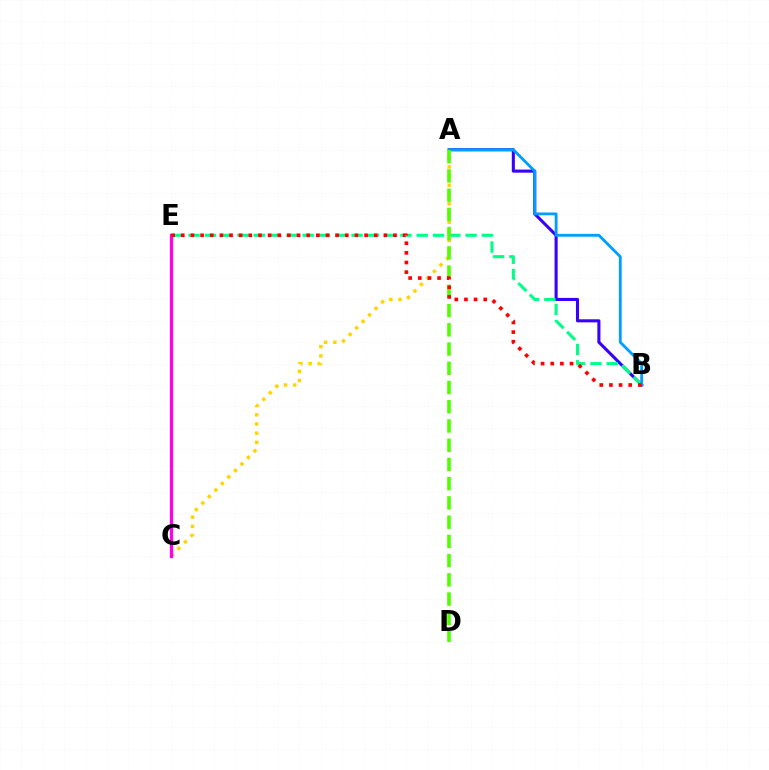{('A', 'B'): [{'color': '#3700ff', 'line_style': 'solid', 'thickness': 2.22}, {'color': '#009eff', 'line_style': 'solid', 'thickness': 2.04}], ('A', 'C'): [{'color': '#ffd500', 'line_style': 'dotted', 'thickness': 2.5}], ('B', 'E'): [{'color': '#00ff86', 'line_style': 'dashed', 'thickness': 2.21}, {'color': '#ff0000', 'line_style': 'dotted', 'thickness': 2.62}], ('C', 'E'): [{'color': '#ff00ed', 'line_style': 'solid', 'thickness': 2.35}], ('A', 'D'): [{'color': '#4fff00', 'line_style': 'dashed', 'thickness': 2.61}]}